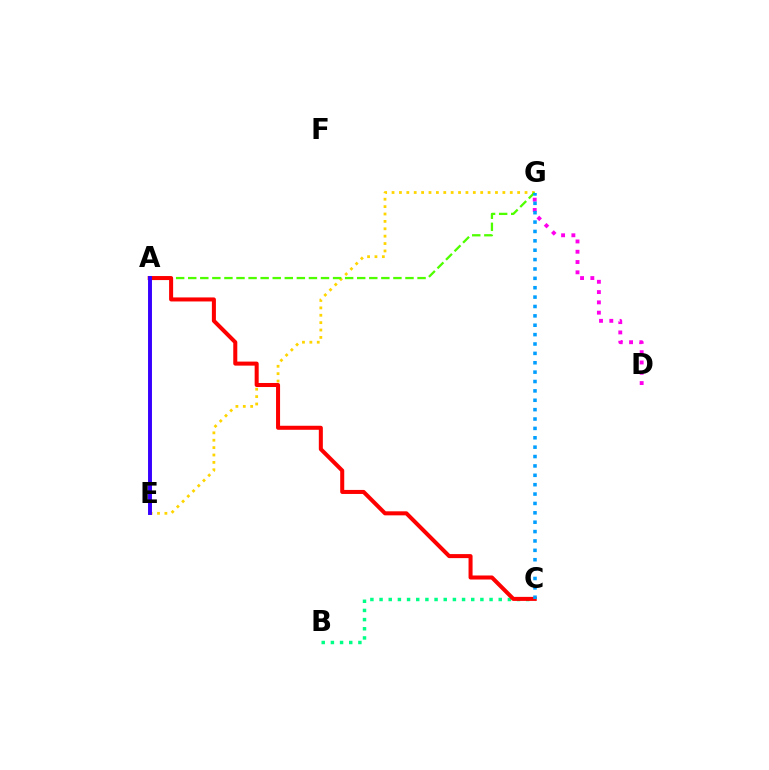{('E', 'G'): [{'color': '#ffd500', 'line_style': 'dotted', 'thickness': 2.01}], ('B', 'C'): [{'color': '#00ff86', 'line_style': 'dotted', 'thickness': 2.49}], ('D', 'G'): [{'color': '#ff00ed', 'line_style': 'dotted', 'thickness': 2.8}], ('A', 'G'): [{'color': '#4fff00', 'line_style': 'dashed', 'thickness': 1.64}], ('A', 'C'): [{'color': '#ff0000', 'line_style': 'solid', 'thickness': 2.9}], ('A', 'E'): [{'color': '#3700ff', 'line_style': 'solid', 'thickness': 2.82}], ('C', 'G'): [{'color': '#009eff', 'line_style': 'dotted', 'thickness': 2.55}]}